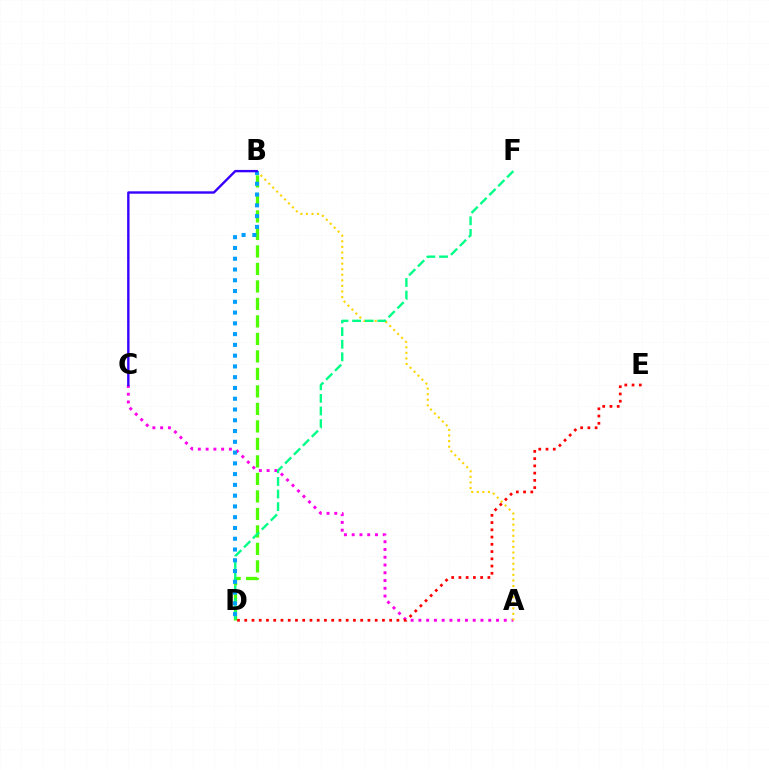{('A', 'C'): [{'color': '#ff00ed', 'line_style': 'dotted', 'thickness': 2.11}], ('B', 'D'): [{'color': '#4fff00', 'line_style': 'dashed', 'thickness': 2.38}, {'color': '#009eff', 'line_style': 'dotted', 'thickness': 2.93}], ('A', 'B'): [{'color': '#ffd500', 'line_style': 'dotted', 'thickness': 1.52}], ('D', 'E'): [{'color': '#ff0000', 'line_style': 'dotted', 'thickness': 1.97}], ('D', 'F'): [{'color': '#00ff86', 'line_style': 'dashed', 'thickness': 1.71}], ('B', 'C'): [{'color': '#3700ff', 'line_style': 'solid', 'thickness': 1.71}]}